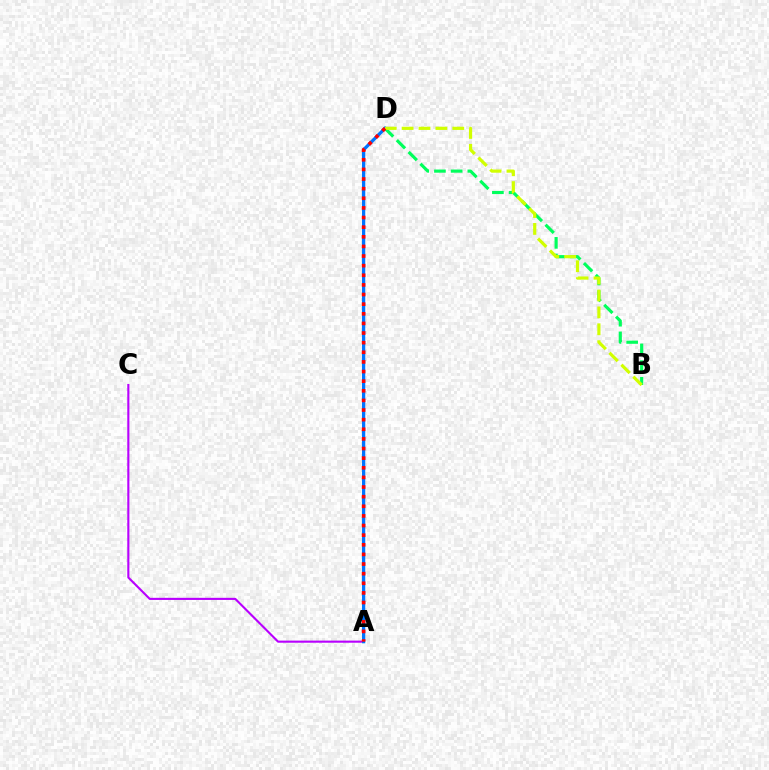{('A', 'C'): [{'color': '#b900ff', 'line_style': 'solid', 'thickness': 1.52}], ('B', 'D'): [{'color': '#00ff5c', 'line_style': 'dashed', 'thickness': 2.27}, {'color': '#d1ff00', 'line_style': 'dashed', 'thickness': 2.29}], ('A', 'D'): [{'color': '#0074ff', 'line_style': 'solid', 'thickness': 2.35}, {'color': '#ff0000', 'line_style': 'dotted', 'thickness': 2.62}]}